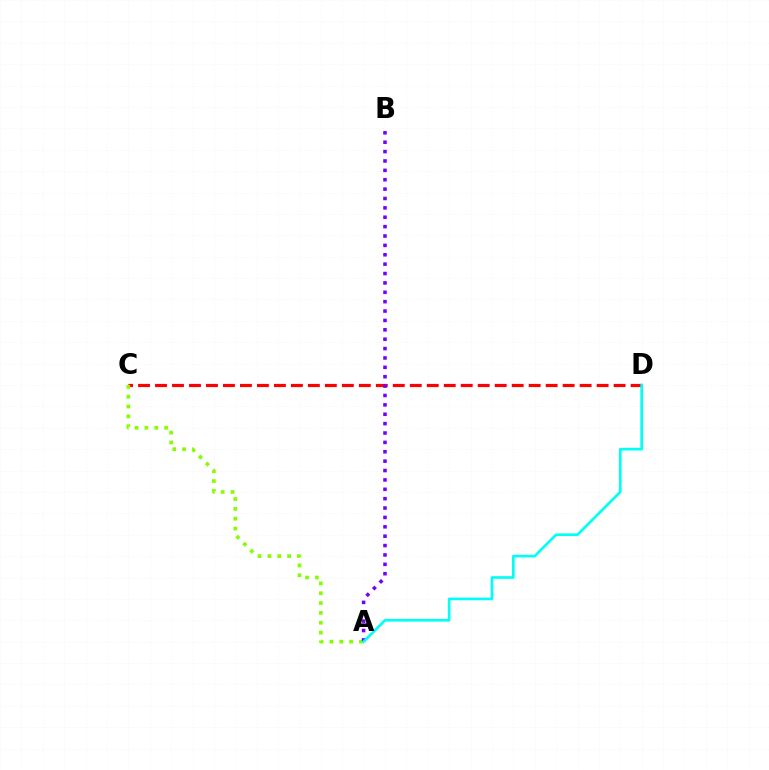{('C', 'D'): [{'color': '#ff0000', 'line_style': 'dashed', 'thickness': 2.31}], ('A', 'C'): [{'color': '#84ff00', 'line_style': 'dotted', 'thickness': 2.67}], ('A', 'B'): [{'color': '#7200ff', 'line_style': 'dotted', 'thickness': 2.55}], ('A', 'D'): [{'color': '#00fff6', 'line_style': 'solid', 'thickness': 1.92}]}